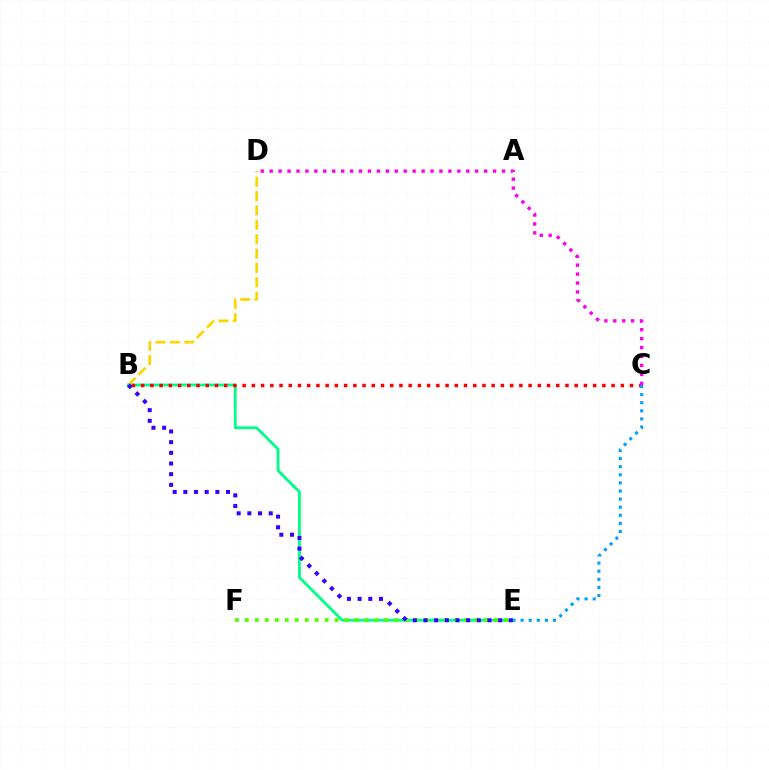{('B', 'D'): [{'color': '#ffd500', 'line_style': 'dashed', 'thickness': 1.95}], ('B', 'E'): [{'color': '#00ff86', 'line_style': 'solid', 'thickness': 2.02}, {'color': '#3700ff', 'line_style': 'dotted', 'thickness': 2.9}], ('B', 'C'): [{'color': '#ff0000', 'line_style': 'dotted', 'thickness': 2.51}], ('E', 'F'): [{'color': '#4fff00', 'line_style': 'dotted', 'thickness': 2.71}], ('C', 'D'): [{'color': '#ff00ed', 'line_style': 'dotted', 'thickness': 2.43}], ('C', 'E'): [{'color': '#009eff', 'line_style': 'dotted', 'thickness': 2.2}]}